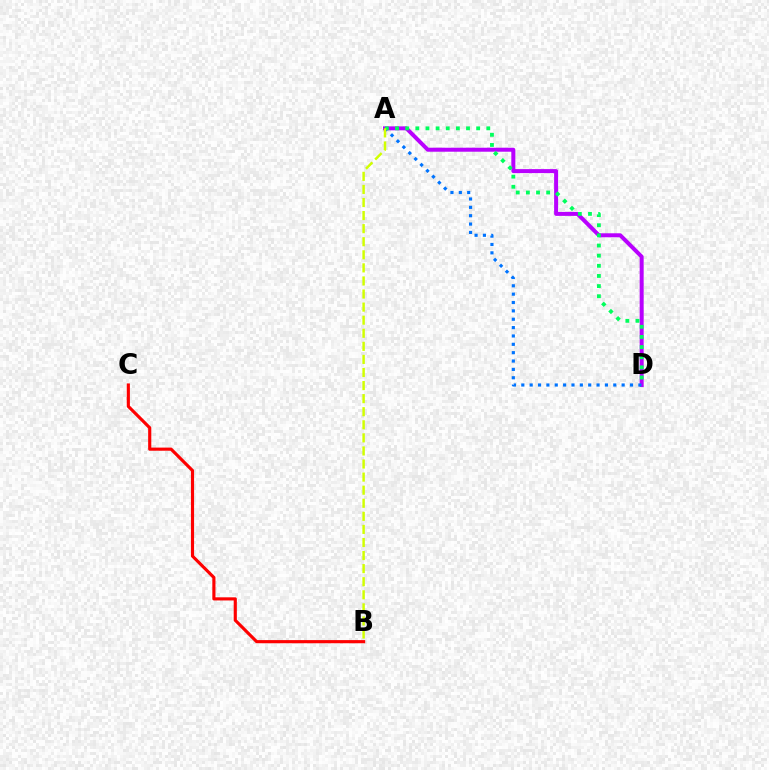{('A', 'D'): [{'color': '#b900ff', 'line_style': 'solid', 'thickness': 2.87}, {'color': '#0074ff', 'line_style': 'dotted', 'thickness': 2.27}, {'color': '#00ff5c', 'line_style': 'dotted', 'thickness': 2.75}], ('B', 'C'): [{'color': '#ff0000', 'line_style': 'solid', 'thickness': 2.26}], ('A', 'B'): [{'color': '#d1ff00', 'line_style': 'dashed', 'thickness': 1.78}]}